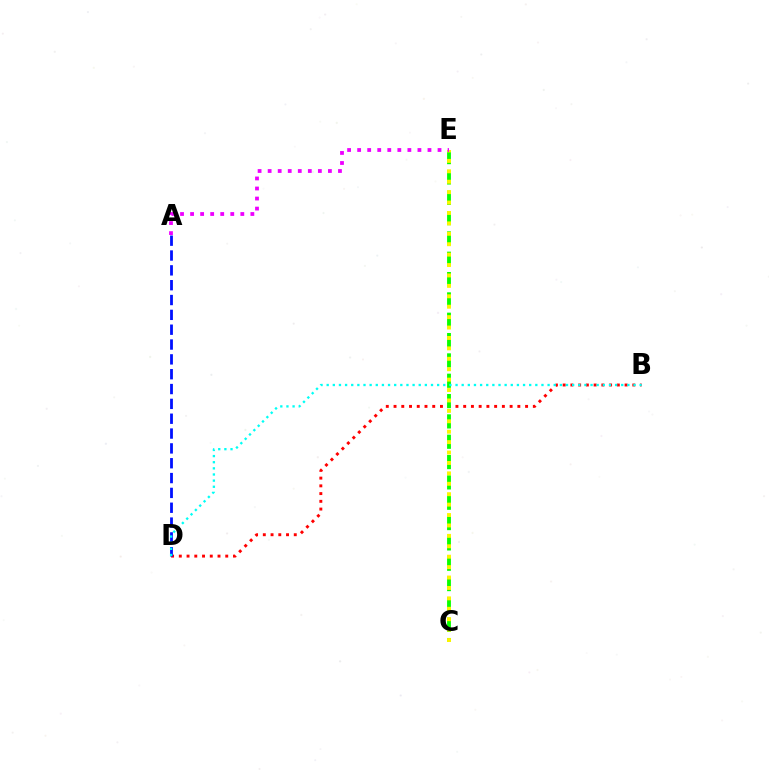{('B', 'D'): [{'color': '#ff0000', 'line_style': 'dotted', 'thickness': 2.1}, {'color': '#00fff6', 'line_style': 'dotted', 'thickness': 1.67}], ('C', 'E'): [{'color': '#08ff00', 'line_style': 'dashed', 'thickness': 2.76}, {'color': '#fcf500', 'line_style': 'dotted', 'thickness': 2.83}], ('A', 'D'): [{'color': '#0010ff', 'line_style': 'dashed', 'thickness': 2.02}], ('A', 'E'): [{'color': '#ee00ff', 'line_style': 'dotted', 'thickness': 2.73}]}